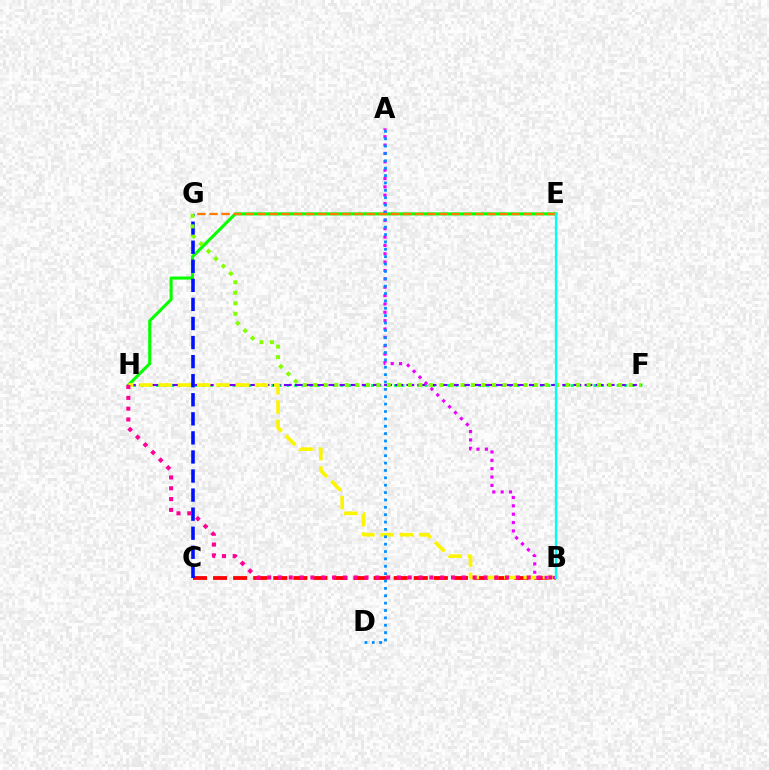{('E', 'H'): [{'color': '#08ff00', 'line_style': 'solid', 'thickness': 2.22}], ('F', 'H'): [{'color': '#00ff74', 'line_style': 'dotted', 'thickness': 2.09}, {'color': '#7200ff', 'line_style': 'dashed', 'thickness': 1.51}], ('B', 'C'): [{'color': '#ff0000', 'line_style': 'dashed', 'thickness': 2.73}], ('B', 'H'): [{'color': '#fcf500', 'line_style': 'dashed', 'thickness': 2.62}, {'color': '#ff0094', 'line_style': 'dotted', 'thickness': 2.94}], ('A', 'B'): [{'color': '#ee00ff', 'line_style': 'dotted', 'thickness': 2.27}], ('C', 'G'): [{'color': '#0010ff', 'line_style': 'dashed', 'thickness': 2.59}], ('A', 'D'): [{'color': '#008cff', 'line_style': 'dotted', 'thickness': 2.0}], ('E', 'G'): [{'color': '#ff7c00', 'line_style': 'dashed', 'thickness': 1.64}], ('F', 'G'): [{'color': '#84ff00', 'line_style': 'dotted', 'thickness': 2.86}], ('B', 'E'): [{'color': '#00fff6', 'line_style': 'solid', 'thickness': 1.68}]}